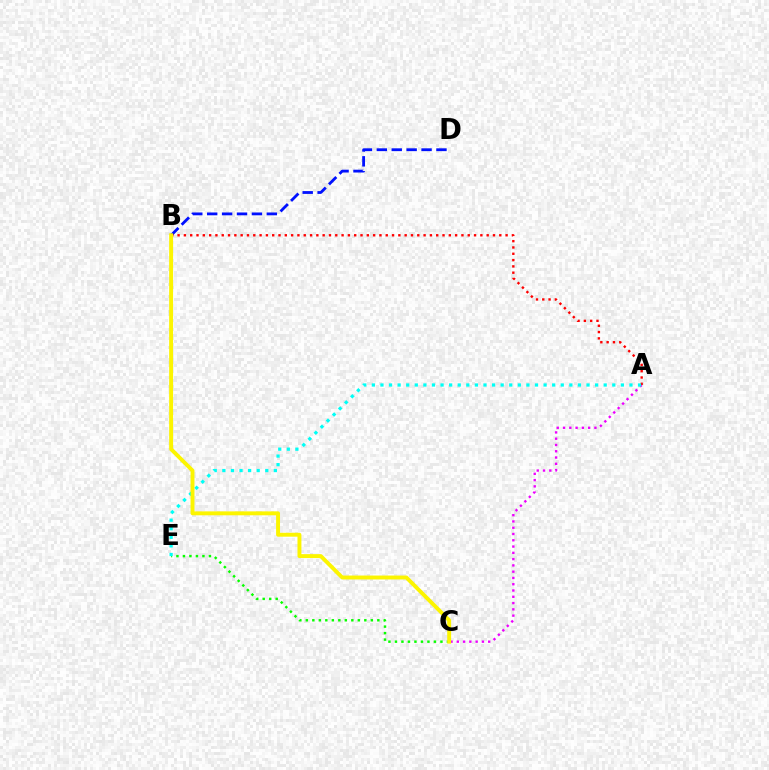{('A', 'C'): [{'color': '#ee00ff', 'line_style': 'dotted', 'thickness': 1.71}], ('B', 'D'): [{'color': '#0010ff', 'line_style': 'dashed', 'thickness': 2.03}], ('C', 'E'): [{'color': '#08ff00', 'line_style': 'dotted', 'thickness': 1.77}], ('A', 'B'): [{'color': '#ff0000', 'line_style': 'dotted', 'thickness': 1.71}], ('A', 'E'): [{'color': '#00fff6', 'line_style': 'dotted', 'thickness': 2.33}], ('B', 'C'): [{'color': '#fcf500', 'line_style': 'solid', 'thickness': 2.82}]}